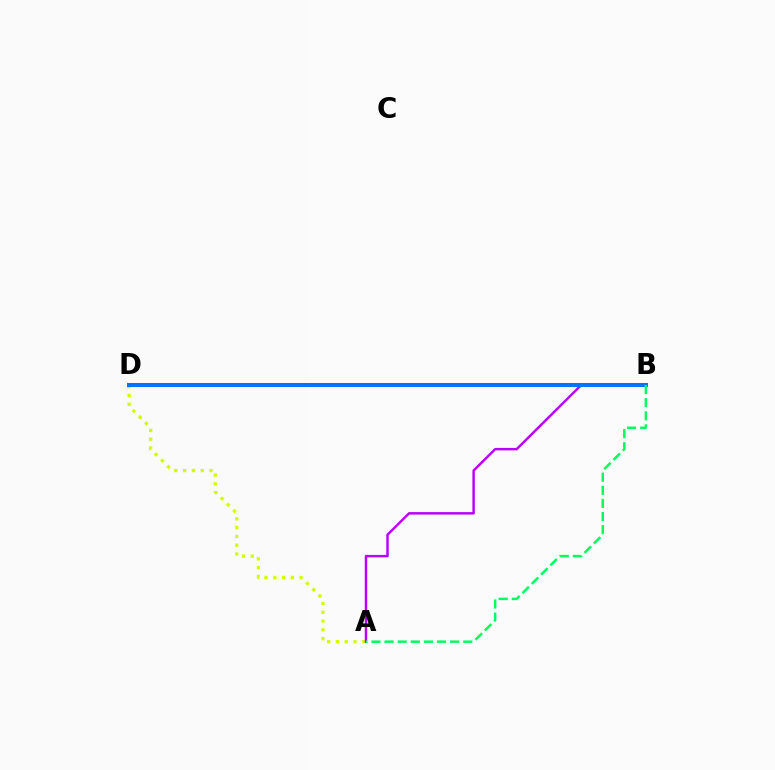{('A', 'D'): [{'color': '#d1ff00', 'line_style': 'dotted', 'thickness': 2.39}], ('B', 'D'): [{'color': '#ff0000', 'line_style': 'dotted', 'thickness': 1.96}, {'color': '#0074ff', 'line_style': 'solid', 'thickness': 2.91}], ('A', 'B'): [{'color': '#b900ff', 'line_style': 'solid', 'thickness': 1.76}, {'color': '#00ff5c', 'line_style': 'dashed', 'thickness': 1.78}]}